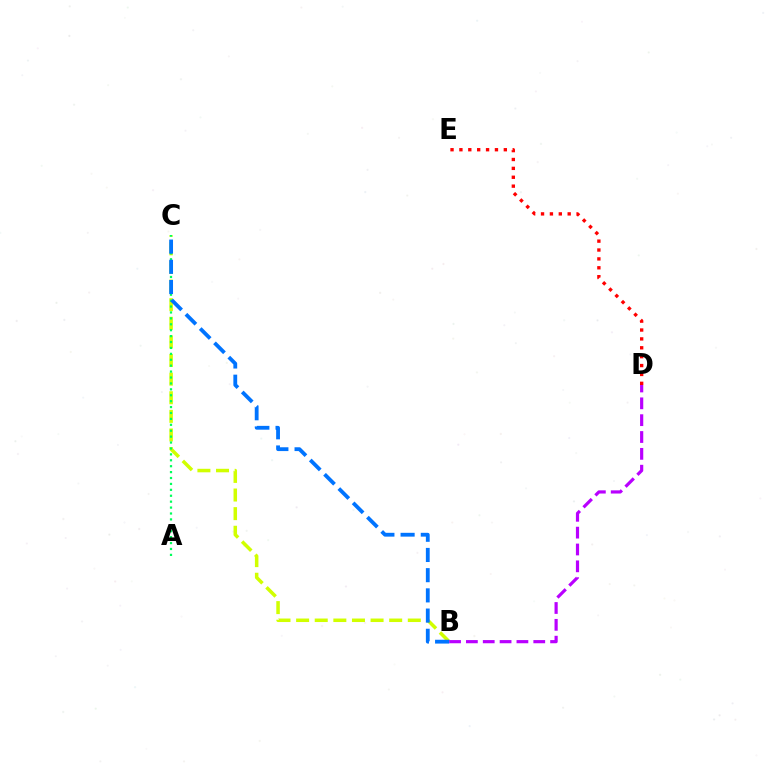{('B', 'C'): [{'color': '#d1ff00', 'line_style': 'dashed', 'thickness': 2.53}, {'color': '#0074ff', 'line_style': 'dashed', 'thickness': 2.75}], ('A', 'C'): [{'color': '#00ff5c', 'line_style': 'dotted', 'thickness': 1.61}], ('B', 'D'): [{'color': '#b900ff', 'line_style': 'dashed', 'thickness': 2.29}], ('D', 'E'): [{'color': '#ff0000', 'line_style': 'dotted', 'thickness': 2.41}]}